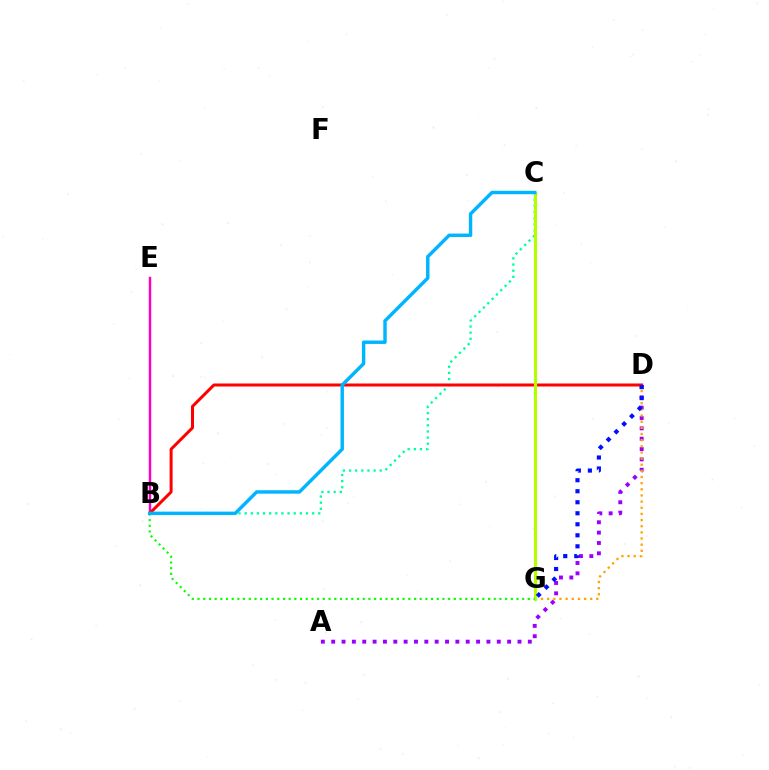{('B', 'C'): [{'color': '#00ff9d', 'line_style': 'dotted', 'thickness': 1.67}, {'color': '#00b5ff', 'line_style': 'solid', 'thickness': 2.47}], ('B', 'E'): [{'color': '#ff00bd', 'line_style': 'solid', 'thickness': 1.75}], ('A', 'D'): [{'color': '#9b00ff', 'line_style': 'dotted', 'thickness': 2.81}], ('B', 'D'): [{'color': '#ff0000', 'line_style': 'solid', 'thickness': 2.16}], ('D', 'G'): [{'color': '#ffa500', 'line_style': 'dotted', 'thickness': 1.67}, {'color': '#0010ff', 'line_style': 'dotted', 'thickness': 2.99}], ('C', 'G'): [{'color': '#b3ff00', 'line_style': 'solid', 'thickness': 2.25}], ('B', 'G'): [{'color': '#08ff00', 'line_style': 'dotted', 'thickness': 1.55}]}